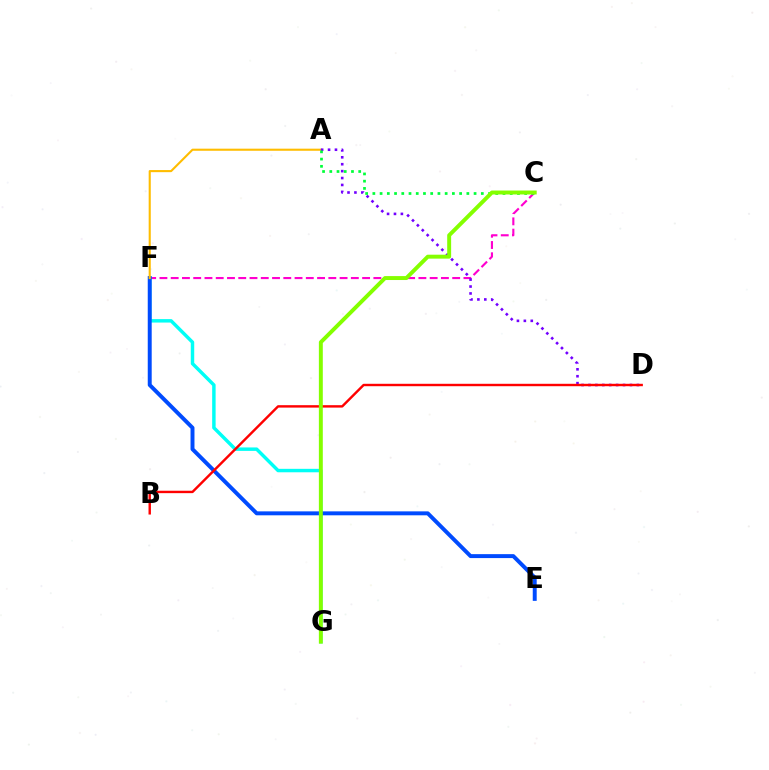{('C', 'F'): [{'color': '#ff00cf', 'line_style': 'dashed', 'thickness': 1.53}], ('F', 'G'): [{'color': '#00fff6', 'line_style': 'solid', 'thickness': 2.48}], ('E', 'F'): [{'color': '#004bff', 'line_style': 'solid', 'thickness': 2.84}], ('A', 'F'): [{'color': '#ffbd00', 'line_style': 'solid', 'thickness': 1.52}], ('A', 'D'): [{'color': '#7200ff', 'line_style': 'dotted', 'thickness': 1.88}], ('A', 'C'): [{'color': '#00ff39', 'line_style': 'dotted', 'thickness': 1.96}], ('B', 'D'): [{'color': '#ff0000', 'line_style': 'solid', 'thickness': 1.74}], ('C', 'G'): [{'color': '#84ff00', 'line_style': 'solid', 'thickness': 2.83}]}